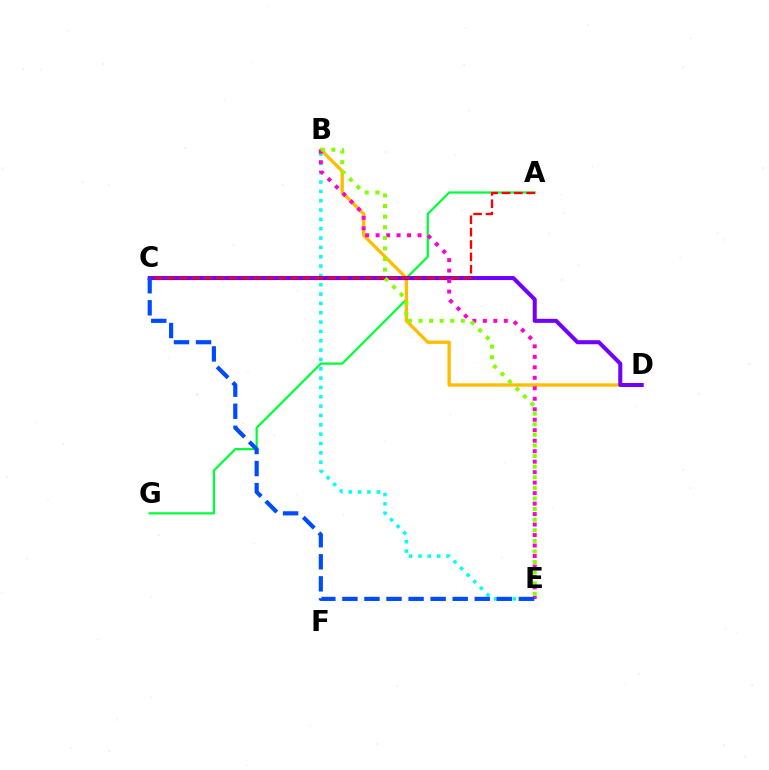{('A', 'G'): [{'color': '#00ff39', 'line_style': 'solid', 'thickness': 1.61}], ('B', 'E'): [{'color': '#00fff6', 'line_style': 'dotted', 'thickness': 2.54}, {'color': '#ff00cf', 'line_style': 'dotted', 'thickness': 2.85}, {'color': '#84ff00', 'line_style': 'dotted', 'thickness': 2.88}], ('B', 'D'): [{'color': '#ffbd00', 'line_style': 'solid', 'thickness': 2.4}], ('C', 'D'): [{'color': '#7200ff', 'line_style': 'solid', 'thickness': 2.91}], ('C', 'E'): [{'color': '#004bff', 'line_style': 'dashed', 'thickness': 3.0}], ('A', 'C'): [{'color': '#ff0000', 'line_style': 'dashed', 'thickness': 1.68}]}